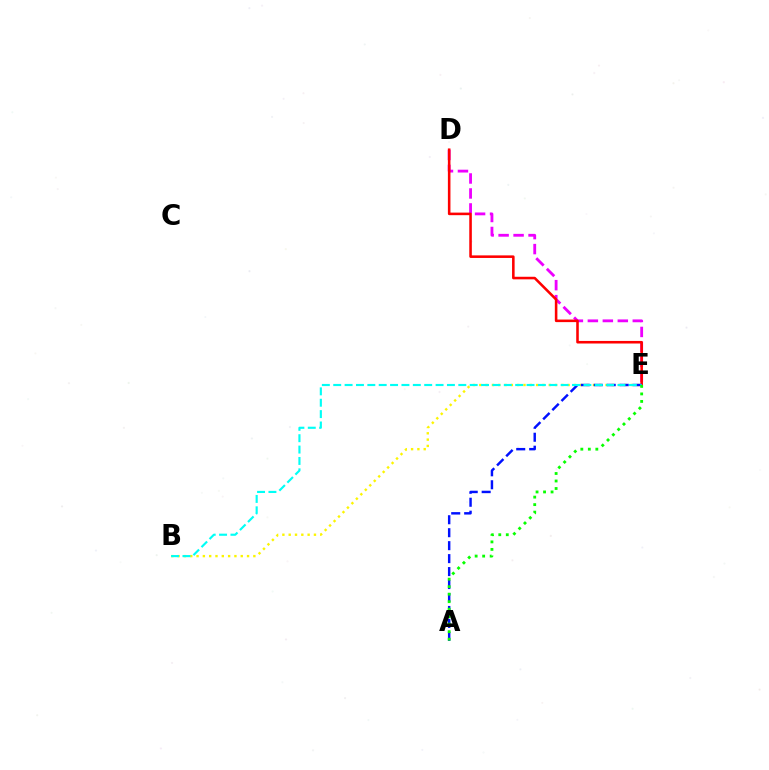{('D', 'E'): [{'color': '#ee00ff', 'line_style': 'dashed', 'thickness': 2.03}, {'color': '#ff0000', 'line_style': 'solid', 'thickness': 1.85}], ('B', 'E'): [{'color': '#fcf500', 'line_style': 'dotted', 'thickness': 1.72}, {'color': '#00fff6', 'line_style': 'dashed', 'thickness': 1.54}], ('A', 'E'): [{'color': '#0010ff', 'line_style': 'dashed', 'thickness': 1.76}, {'color': '#08ff00', 'line_style': 'dotted', 'thickness': 2.04}]}